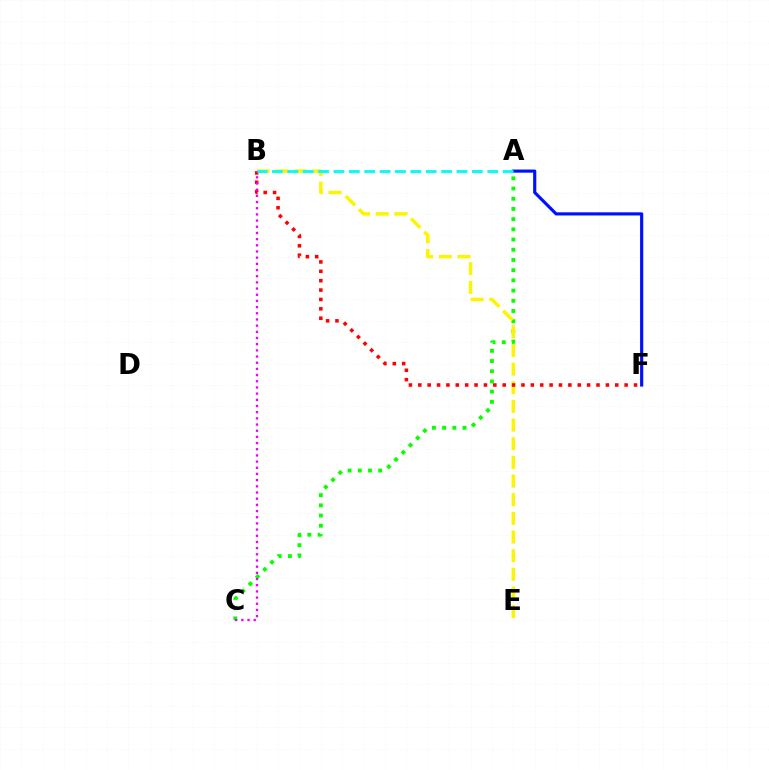{('A', 'C'): [{'color': '#08ff00', 'line_style': 'dotted', 'thickness': 2.77}], ('A', 'F'): [{'color': '#0010ff', 'line_style': 'solid', 'thickness': 2.27}], ('B', 'E'): [{'color': '#fcf500', 'line_style': 'dashed', 'thickness': 2.54}], ('B', 'F'): [{'color': '#ff0000', 'line_style': 'dotted', 'thickness': 2.55}], ('B', 'C'): [{'color': '#ee00ff', 'line_style': 'dotted', 'thickness': 1.68}], ('A', 'B'): [{'color': '#00fff6', 'line_style': 'dashed', 'thickness': 2.09}]}